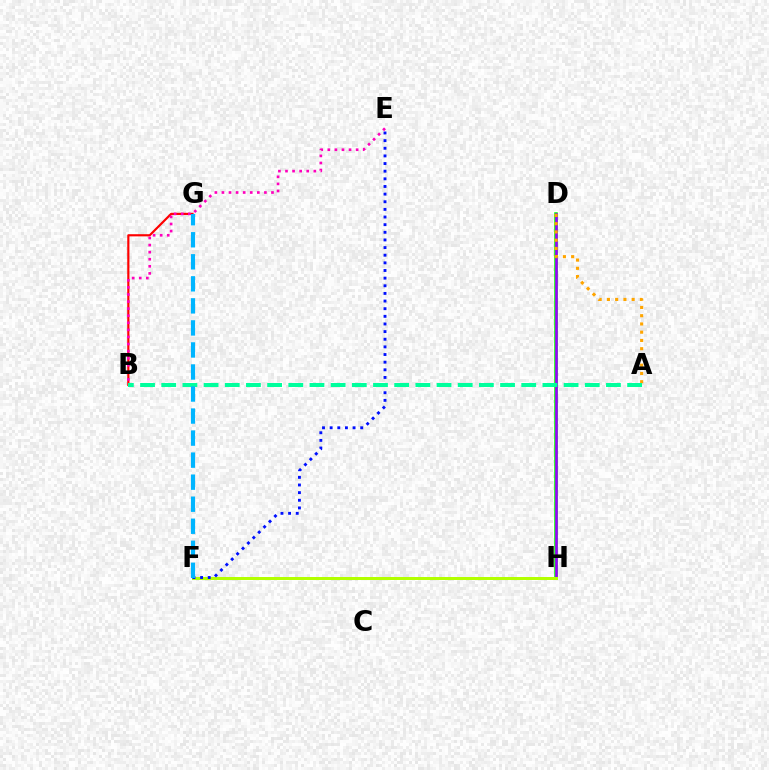{('D', 'H'): [{'color': '#08ff00', 'line_style': 'solid', 'thickness': 2.55}, {'color': '#9b00ff', 'line_style': 'solid', 'thickness': 1.85}], ('B', 'G'): [{'color': '#ff0000', 'line_style': 'solid', 'thickness': 1.56}], ('F', 'H'): [{'color': '#b3ff00', 'line_style': 'solid', 'thickness': 2.15}], ('E', 'F'): [{'color': '#0010ff', 'line_style': 'dotted', 'thickness': 2.08}], ('A', 'D'): [{'color': '#ffa500', 'line_style': 'dotted', 'thickness': 2.24}], ('A', 'B'): [{'color': '#00ff9d', 'line_style': 'dashed', 'thickness': 2.88}], ('B', 'E'): [{'color': '#ff00bd', 'line_style': 'dotted', 'thickness': 1.92}], ('F', 'G'): [{'color': '#00b5ff', 'line_style': 'dashed', 'thickness': 2.99}]}